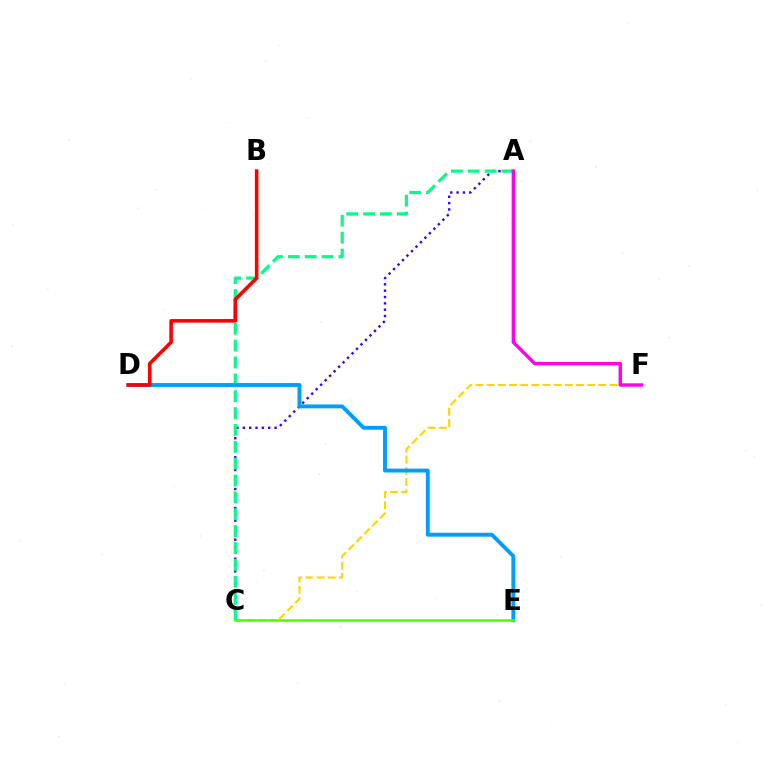{('C', 'F'): [{'color': '#ffd500', 'line_style': 'dashed', 'thickness': 1.52}], ('A', 'C'): [{'color': '#3700ff', 'line_style': 'dotted', 'thickness': 1.72}, {'color': '#00ff86', 'line_style': 'dashed', 'thickness': 2.29}], ('D', 'E'): [{'color': '#009eff', 'line_style': 'solid', 'thickness': 2.79}], ('C', 'E'): [{'color': '#4fff00', 'line_style': 'solid', 'thickness': 1.82}], ('B', 'D'): [{'color': '#ff0000', 'line_style': 'solid', 'thickness': 2.58}], ('A', 'F'): [{'color': '#ff00ed', 'line_style': 'solid', 'thickness': 2.44}]}